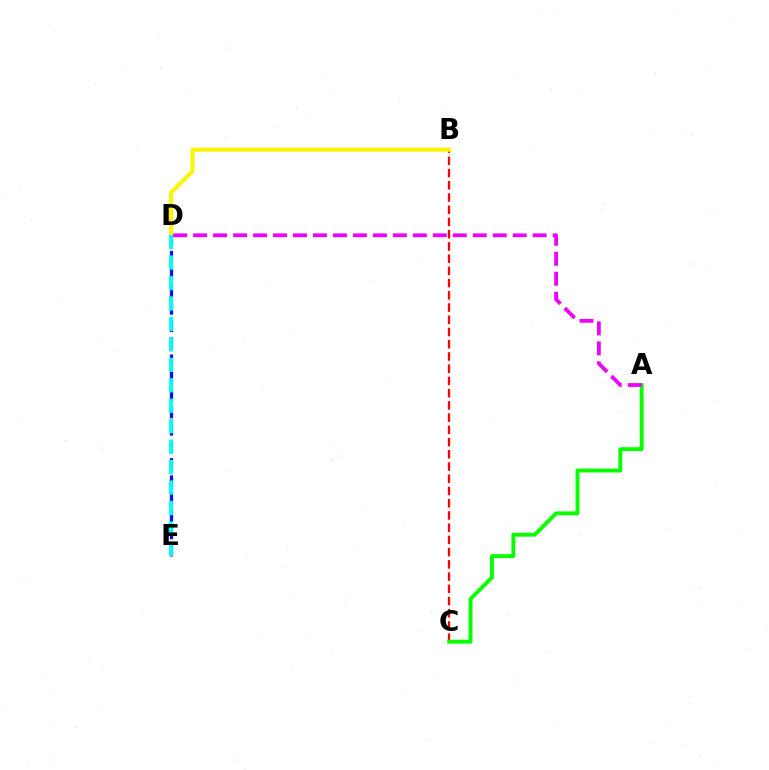{('B', 'C'): [{'color': '#ff0000', 'line_style': 'dashed', 'thickness': 1.66}], ('B', 'D'): [{'color': '#fcf500', 'line_style': 'solid', 'thickness': 2.92}], ('A', 'C'): [{'color': '#08ff00', 'line_style': 'solid', 'thickness': 2.8}], ('D', 'E'): [{'color': '#0010ff', 'line_style': 'dashed', 'thickness': 2.35}, {'color': '#00fff6', 'line_style': 'dashed', 'thickness': 2.78}], ('A', 'D'): [{'color': '#ee00ff', 'line_style': 'dashed', 'thickness': 2.71}]}